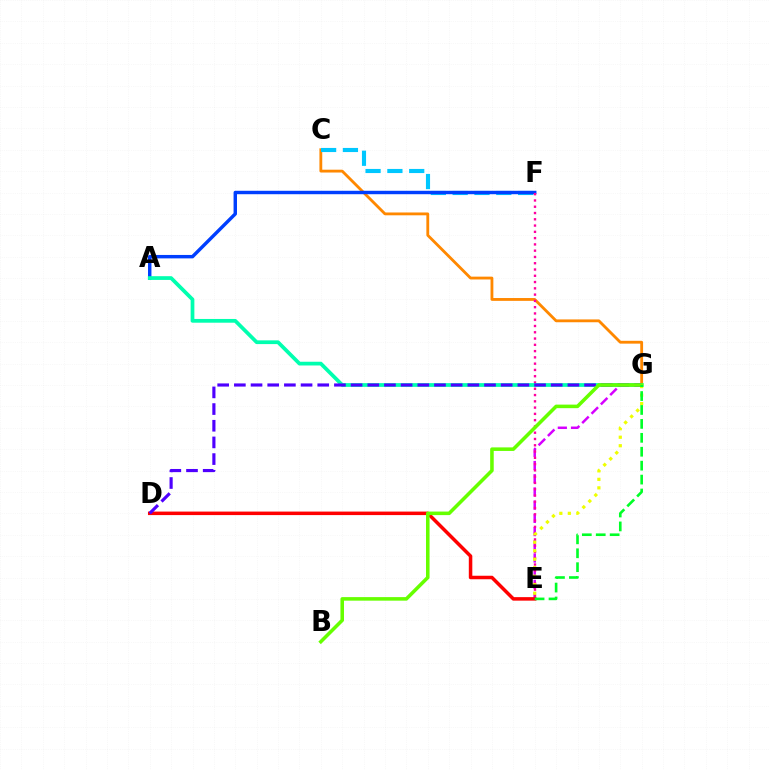{('C', 'G'): [{'color': '#ff8800', 'line_style': 'solid', 'thickness': 2.04}], ('C', 'F'): [{'color': '#00c7ff', 'line_style': 'dashed', 'thickness': 2.96}], ('E', 'G'): [{'color': '#d600ff', 'line_style': 'dashed', 'thickness': 1.79}, {'color': '#eeff00', 'line_style': 'dotted', 'thickness': 2.31}, {'color': '#00ff27', 'line_style': 'dashed', 'thickness': 1.89}], ('A', 'F'): [{'color': '#003fff', 'line_style': 'solid', 'thickness': 2.47}], ('E', 'F'): [{'color': '#ff00a0', 'line_style': 'dotted', 'thickness': 1.71}], ('A', 'G'): [{'color': '#00ffaf', 'line_style': 'solid', 'thickness': 2.69}], ('D', 'E'): [{'color': '#ff0000', 'line_style': 'solid', 'thickness': 2.53}], ('D', 'G'): [{'color': '#4f00ff', 'line_style': 'dashed', 'thickness': 2.27}], ('B', 'G'): [{'color': '#66ff00', 'line_style': 'solid', 'thickness': 2.56}]}